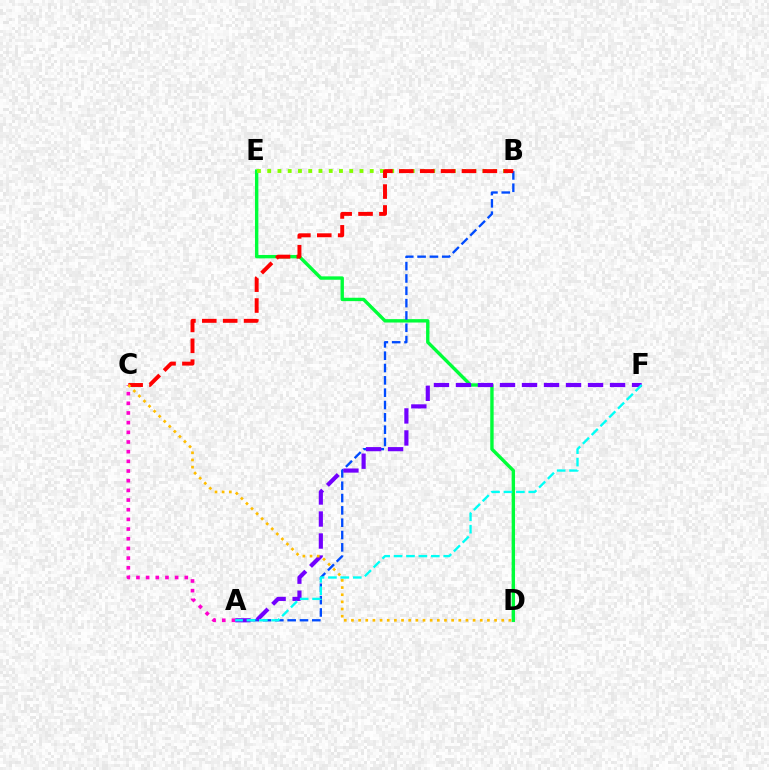{('D', 'E'): [{'color': '#00ff39', 'line_style': 'solid', 'thickness': 2.44}], ('A', 'B'): [{'color': '#004bff', 'line_style': 'dashed', 'thickness': 1.67}], ('A', 'C'): [{'color': '#ff00cf', 'line_style': 'dotted', 'thickness': 2.63}], ('A', 'F'): [{'color': '#7200ff', 'line_style': 'dashed', 'thickness': 2.99}, {'color': '#00fff6', 'line_style': 'dashed', 'thickness': 1.69}], ('B', 'E'): [{'color': '#84ff00', 'line_style': 'dotted', 'thickness': 2.79}], ('B', 'C'): [{'color': '#ff0000', 'line_style': 'dashed', 'thickness': 2.84}], ('C', 'D'): [{'color': '#ffbd00', 'line_style': 'dotted', 'thickness': 1.94}]}